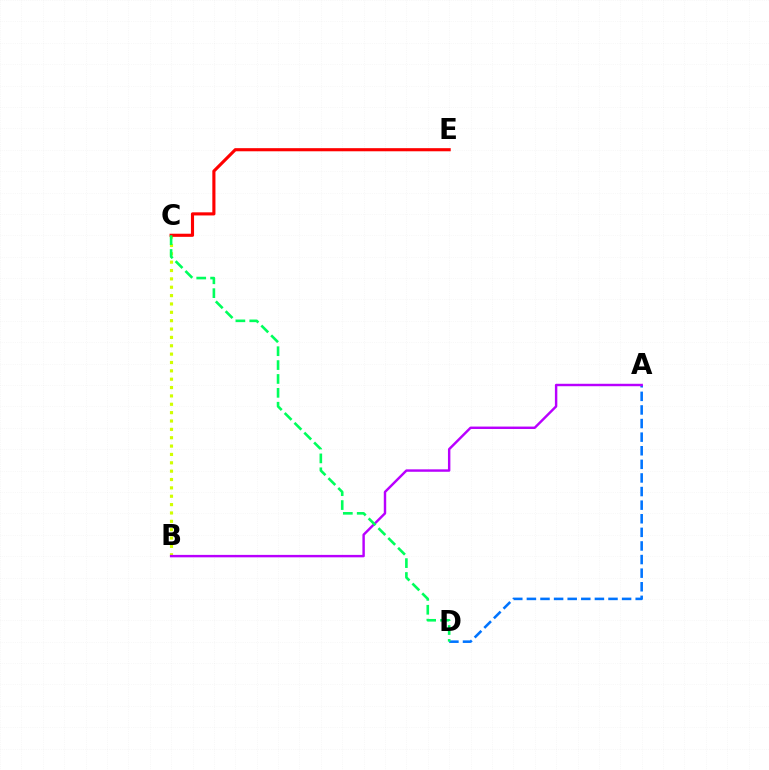{('B', 'C'): [{'color': '#d1ff00', 'line_style': 'dotted', 'thickness': 2.27}], ('A', 'D'): [{'color': '#0074ff', 'line_style': 'dashed', 'thickness': 1.85}], ('C', 'E'): [{'color': '#ff0000', 'line_style': 'solid', 'thickness': 2.25}], ('A', 'B'): [{'color': '#b900ff', 'line_style': 'solid', 'thickness': 1.75}], ('C', 'D'): [{'color': '#00ff5c', 'line_style': 'dashed', 'thickness': 1.89}]}